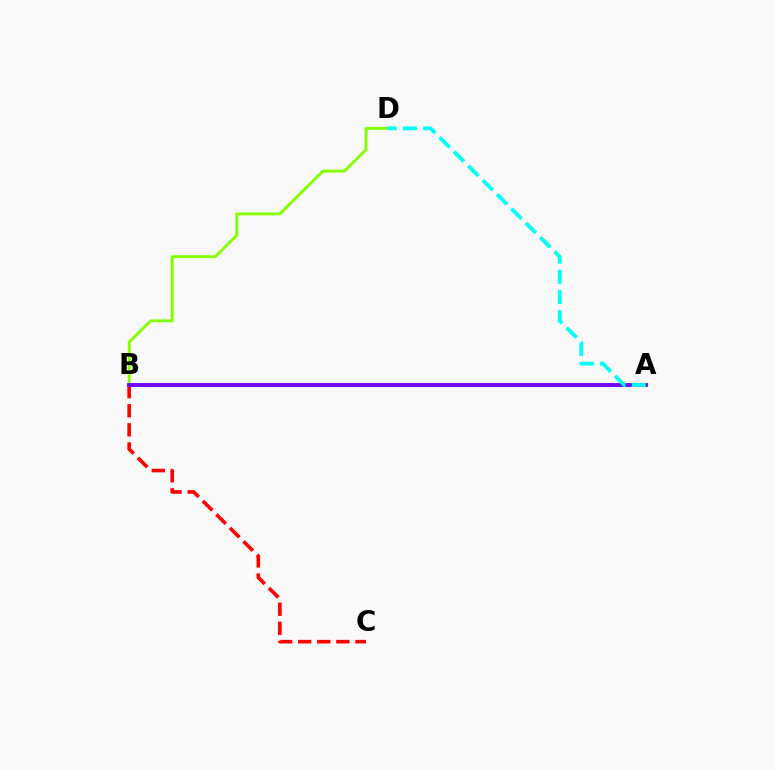{('B', 'C'): [{'color': '#ff0000', 'line_style': 'dashed', 'thickness': 2.59}], ('B', 'D'): [{'color': '#84ff00', 'line_style': 'solid', 'thickness': 2.08}], ('A', 'B'): [{'color': '#7200ff', 'line_style': 'solid', 'thickness': 2.78}], ('A', 'D'): [{'color': '#00fff6', 'line_style': 'dashed', 'thickness': 2.75}]}